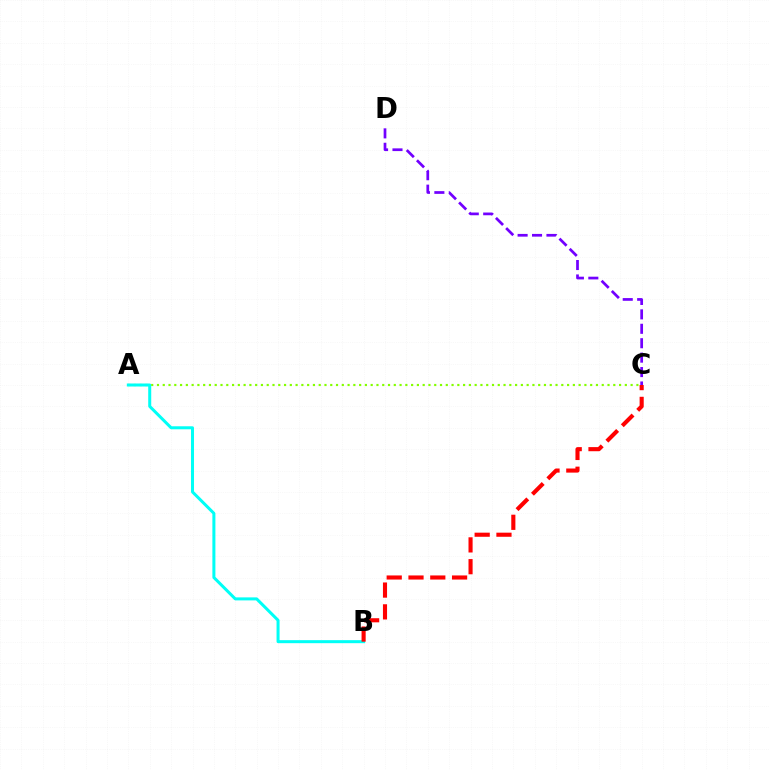{('A', 'C'): [{'color': '#84ff00', 'line_style': 'dotted', 'thickness': 1.57}], ('A', 'B'): [{'color': '#00fff6', 'line_style': 'solid', 'thickness': 2.17}], ('C', 'D'): [{'color': '#7200ff', 'line_style': 'dashed', 'thickness': 1.96}], ('B', 'C'): [{'color': '#ff0000', 'line_style': 'dashed', 'thickness': 2.96}]}